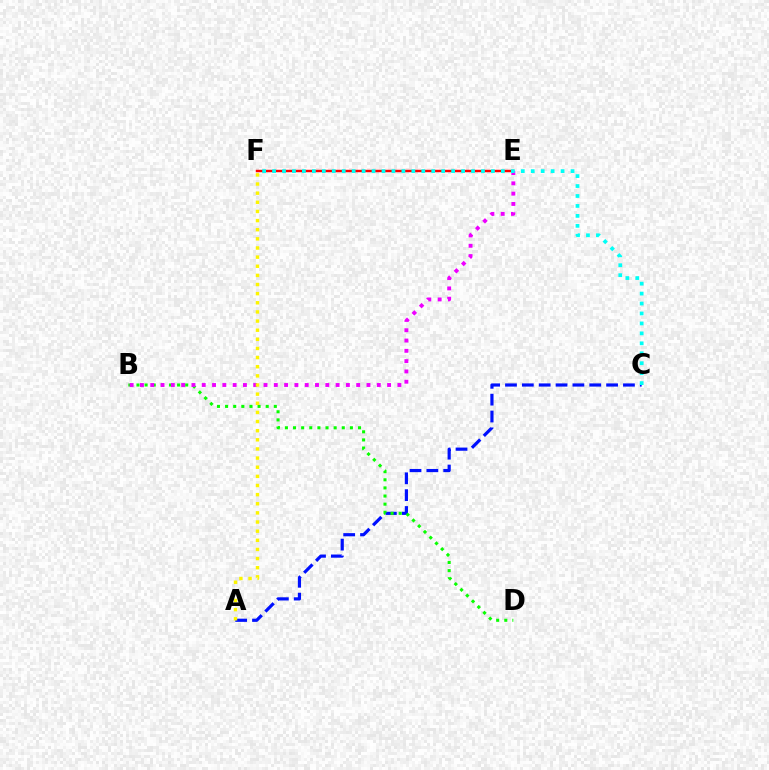{('A', 'C'): [{'color': '#0010ff', 'line_style': 'dashed', 'thickness': 2.29}], ('B', 'D'): [{'color': '#08ff00', 'line_style': 'dotted', 'thickness': 2.21}], ('E', 'F'): [{'color': '#ff0000', 'line_style': 'solid', 'thickness': 1.75}], ('B', 'E'): [{'color': '#ee00ff', 'line_style': 'dotted', 'thickness': 2.8}], ('C', 'F'): [{'color': '#00fff6', 'line_style': 'dotted', 'thickness': 2.7}], ('A', 'F'): [{'color': '#fcf500', 'line_style': 'dotted', 'thickness': 2.48}]}